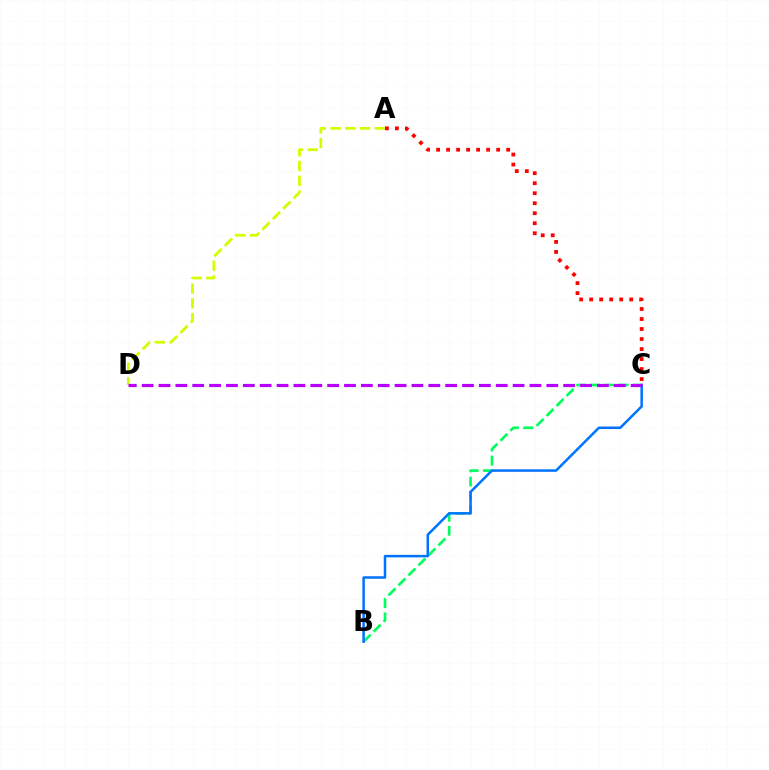{('B', 'C'): [{'color': '#00ff5c', 'line_style': 'dashed', 'thickness': 1.92}, {'color': '#0074ff', 'line_style': 'solid', 'thickness': 1.81}], ('A', 'C'): [{'color': '#ff0000', 'line_style': 'dotted', 'thickness': 2.72}], ('A', 'D'): [{'color': '#d1ff00', 'line_style': 'dashed', 'thickness': 2.01}], ('C', 'D'): [{'color': '#b900ff', 'line_style': 'dashed', 'thickness': 2.29}]}